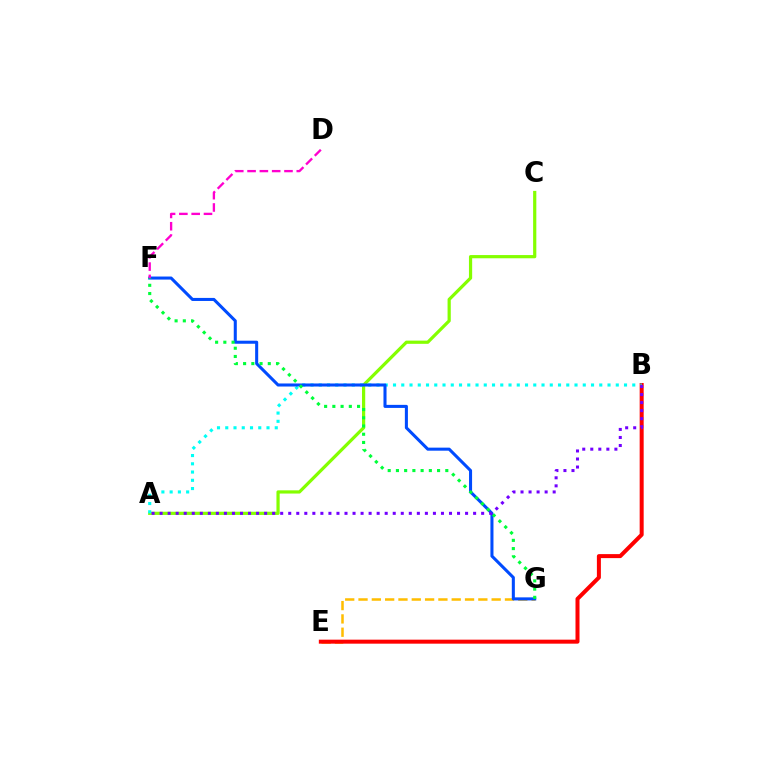{('E', 'G'): [{'color': '#ffbd00', 'line_style': 'dashed', 'thickness': 1.81}], ('A', 'C'): [{'color': '#84ff00', 'line_style': 'solid', 'thickness': 2.31}], ('B', 'E'): [{'color': '#ff0000', 'line_style': 'solid', 'thickness': 2.88}], ('A', 'B'): [{'color': '#00fff6', 'line_style': 'dotted', 'thickness': 2.24}, {'color': '#7200ff', 'line_style': 'dotted', 'thickness': 2.18}], ('F', 'G'): [{'color': '#004bff', 'line_style': 'solid', 'thickness': 2.2}, {'color': '#00ff39', 'line_style': 'dotted', 'thickness': 2.24}], ('D', 'F'): [{'color': '#ff00cf', 'line_style': 'dashed', 'thickness': 1.67}]}